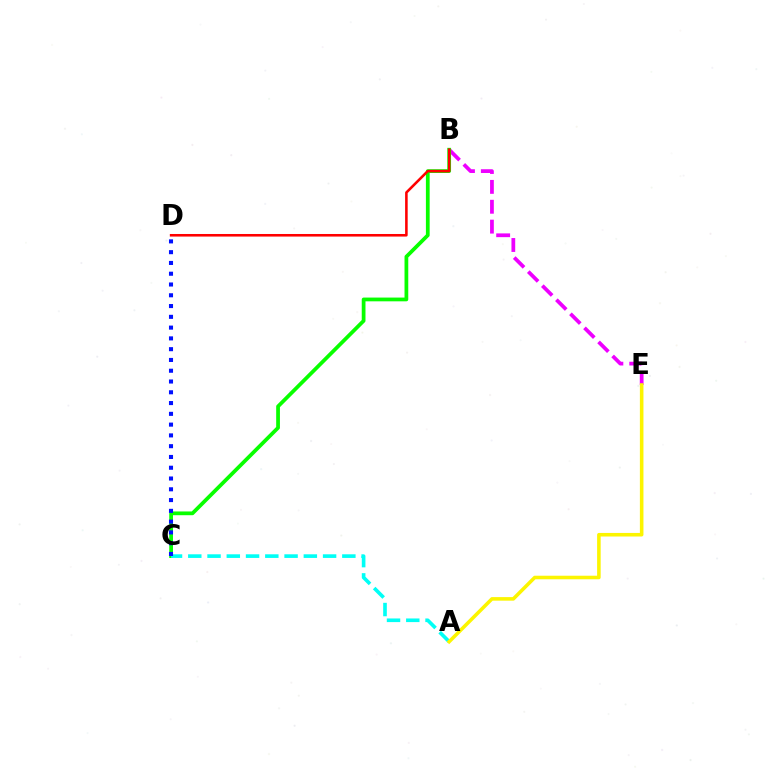{('B', 'E'): [{'color': '#ee00ff', 'line_style': 'dashed', 'thickness': 2.7}], ('B', 'C'): [{'color': '#08ff00', 'line_style': 'solid', 'thickness': 2.7}], ('A', 'C'): [{'color': '#00fff6', 'line_style': 'dashed', 'thickness': 2.62}], ('A', 'E'): [{'color': '#fcf500', 'line_style': 'solid', 'thickness': 2.56}], ('B', 'D'): [{'color': '#ff0000', 'line_style': 'solid', 'thickness': 1.85}], ('C', 'D'): [{'color': '#0010ff', 'line_style': 'dotted', 'thickness': 2.93}]}